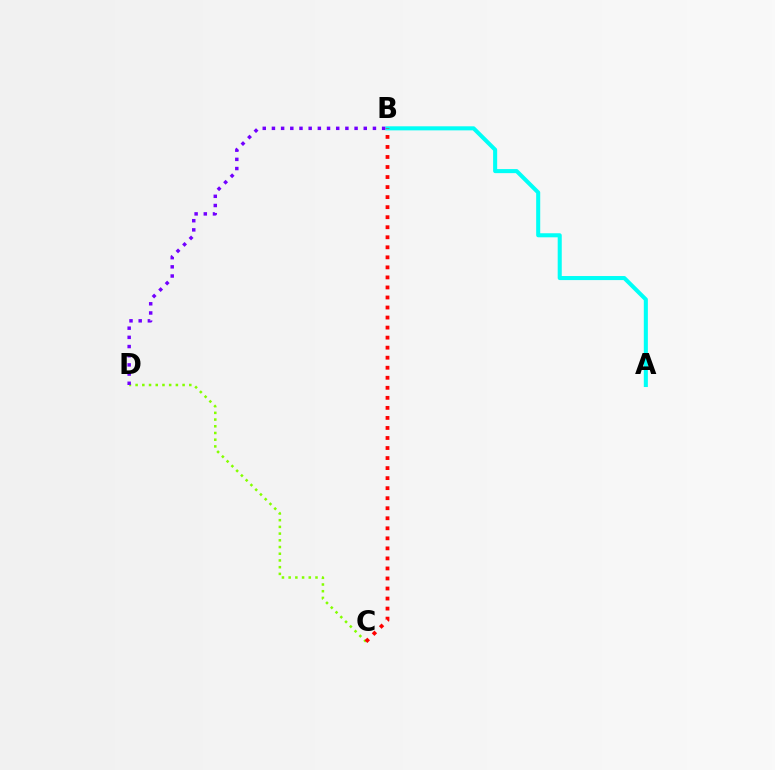{('C', 'D'): [{'color': '#84ff00', 'line_style': 'dotted', 'thickness': 1.82}], ('A', 'B'): [{'color': '#00fff6', 'line_style': 'solid', 'thickness': 2.92}], ('B', 'C'): [{'color': '#ff0000', 'line_style': 'dotted', 'thickness': 2.73}], ('B', 'D'): [{'color': '#7200ff', 'line_style': 'dotted', 'thickness': 2.49}]}